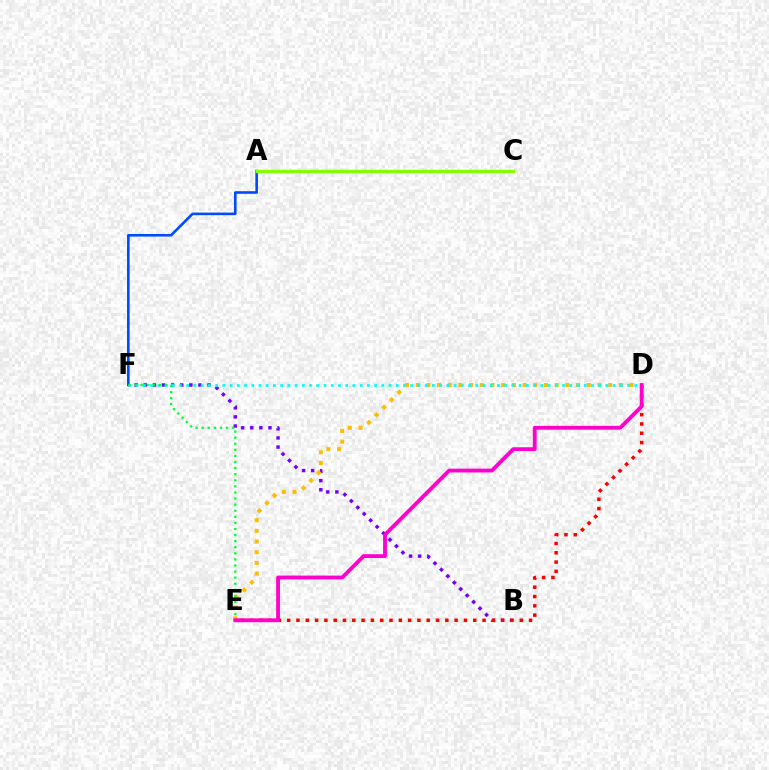{('A', 'F'): [{'color': '#004bff', 'line_style': 'solid', 'thickness': 1.88}], ('A', 'C'): [{'color': '#84ff00', 'line_style': 'solid', 'thickness': 2.43}], ('B', 'F'): [{'color': '#7200ff', 'line_style': 'dotted', 'thickness': 2.48}], ('D', 'E'): [{'color': '#ffbd00', 'line_style': 'dotted', 'thickness': 2.91}, {'color': '#ff0000', 'line_style': 'dotted', 'thickness': 2.53}, {'color': '#ff00cf', 'line_style': 'solid', 'thickness': 2.76}], ('D', 'F'): [{'color': '#00fff6', 'line_style': 'dotted', 'thickness': 1.96}], ('E', 'F'): [{'color': '#00ff39', 'line_style': 'dotted', 'thickness': 1.65}]}